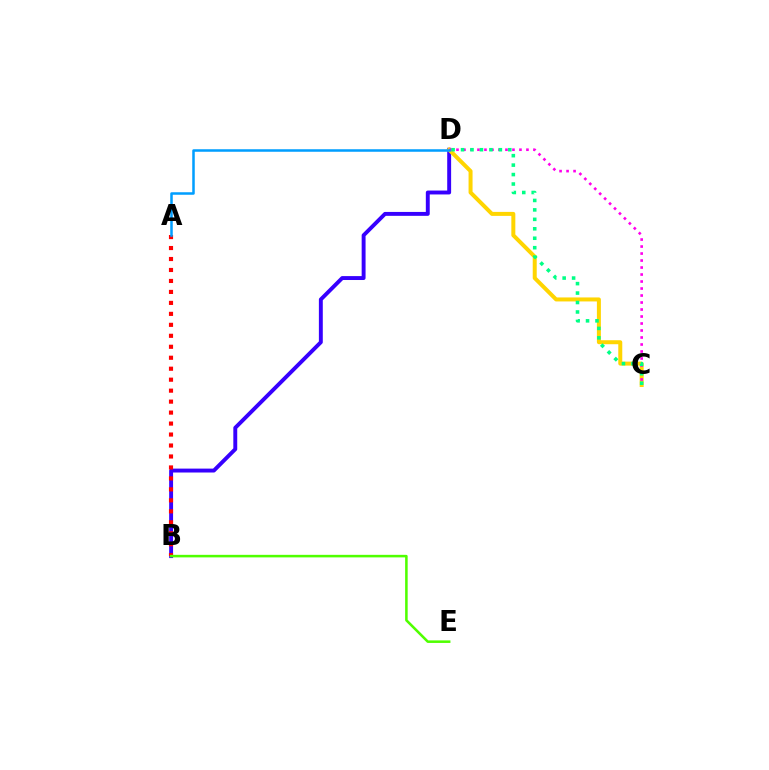{('B', 'D'): [{'color': '#3700ff', 'line_style': 'solid', 'thickness': 2.81}], ('C', 'D'): [{'color': '#ffd500', 'line_style': 'solid', 'thickness': 2.88}, {'color': '#ff00ed', 'line_style': 'dotted', 'thickness': 1.9}, {'color': '#00ff86', 'line_style': 'dotted', 'thickness': 2.57}], ('A', 'B'): [{'color': '#ff0000', 'line_style': 'dotted', 'thickness': 2.98}], ('B', 'E'): [{'color': '#4fff00', 'line_style': 'solid', 'thickness': 1.83}], ('A', 'D'): [{'color': '#009eff', 'line_style': 'solid', 'thickness': 1.81}]}